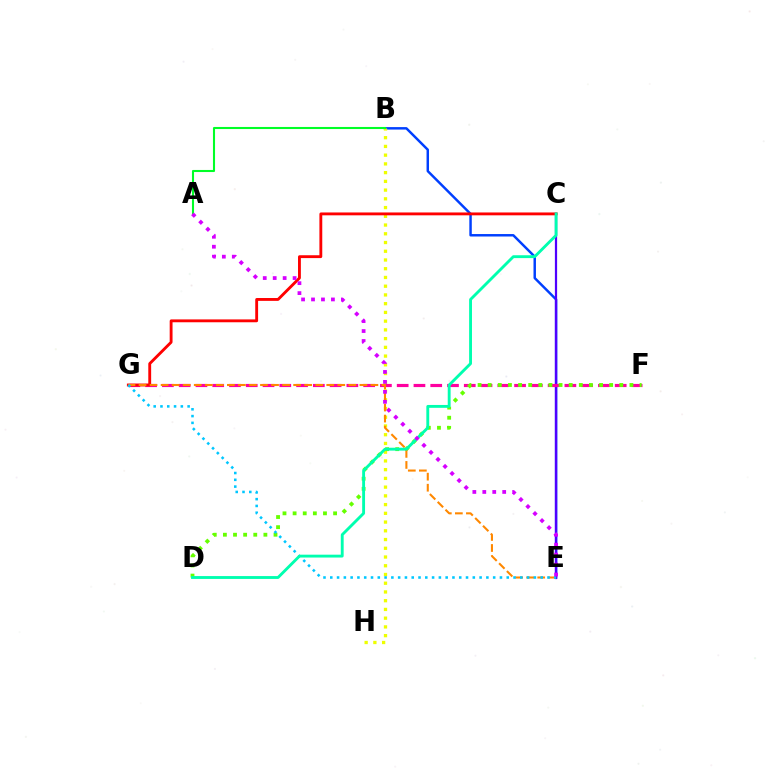{('B', 'E'): [{'color': '#003fff', 'line_style': 'solid', 'thickness': 1.77}], ('B', 'H'): [{'color': '#eeff00', 'line_style': 'dotted', 'thickness': 2.37}], ('C', 'E'): [{'color': '#4f00ff', 'line_style': 'solid', 'thickness': 1.61}], ('F', 'G'): [{'color': '#ff00a0', 'line_style': 'dashed', 'thickness': 2.28}], ('C', 'G'): [{'color': '#ff0000', 'line_style': 'solid', 'thickness': 2.06}], ('D', 'F'): [{'color': '#66ff00', 'line_style': 'dotted', 'thickness': 2.75}], ('E', 'G'): [{'color': '#ff8800', 'line_style': 'dashed', 'thickness': 1.5}, {'color': '#00c7ff', 'line_style': 'dotted', 'thickness': 1.84}], ('A', 'B'): [{'color': '#00ff27', 'line_style': 'solid', 'thickness': 1.5}], ('C', 'D'): [{'color': '#00ffaf', 'line_style': 'solid', 'thickness': 2.06}], ('A', 'E'): [{'color': '#d600ff', 'line_style': 'dotted', 'thickness': 2.7}]}